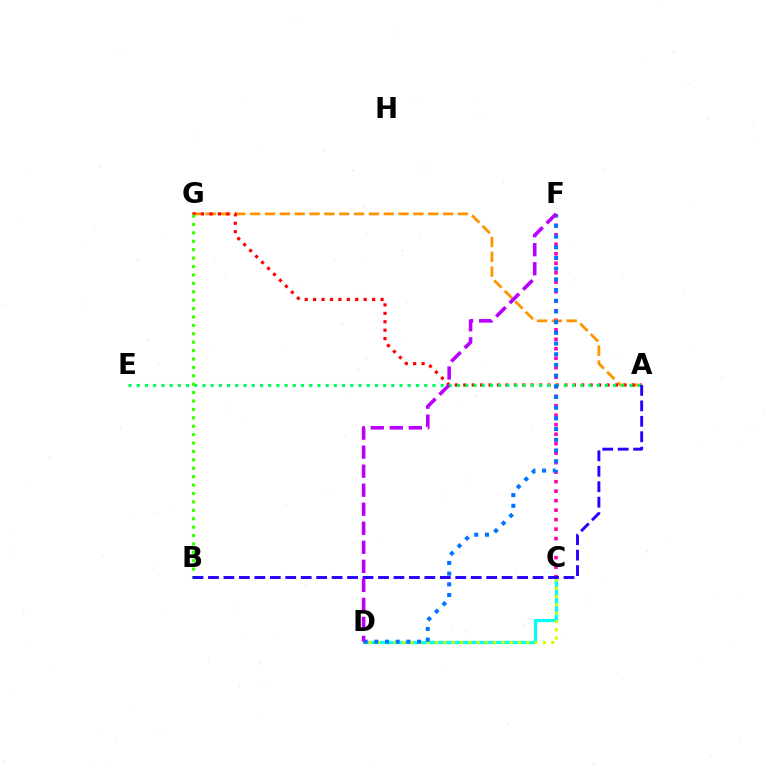{('C', 'F'): [{'color': '#ff00ac', 'line_style': 'dotted', 'thickness': 2.58}], ('A', 'G'): [{'color': '#ff9400', 'line_style': 'dashed', 'thickness': 2.02}, {'color': '#ff0000', 'line_style': 'dotted', 'thickness': 2.29}], ('C', 'D'): [{'color': '#00fff6', 'line_style': 'solid', 'thickness': 2.33}, {'color': '#d1ff00', 'line_style': 'dotted', 'thickness': 2.25}], ('A', 'E'): [{'color': '#00ff5c', 'line_style': 'dotted', 'thickness': 2.23}], ('B', 'G'): [{'color': '#3dff00', 'line_style': 'dotted', 'thickness': 2.28}], ('A', 'B'): [{'color': '#2500ff', 'line_style': 'dashed', 'thickness': 2.1}], ('D', 'F'): [{'color': '#0074ff', 'line_style': 'dotted', 'thickness': 2.91}, {'color': '#b900ff', 'line_style': 'dashed', 'thickness': 2.58}]}